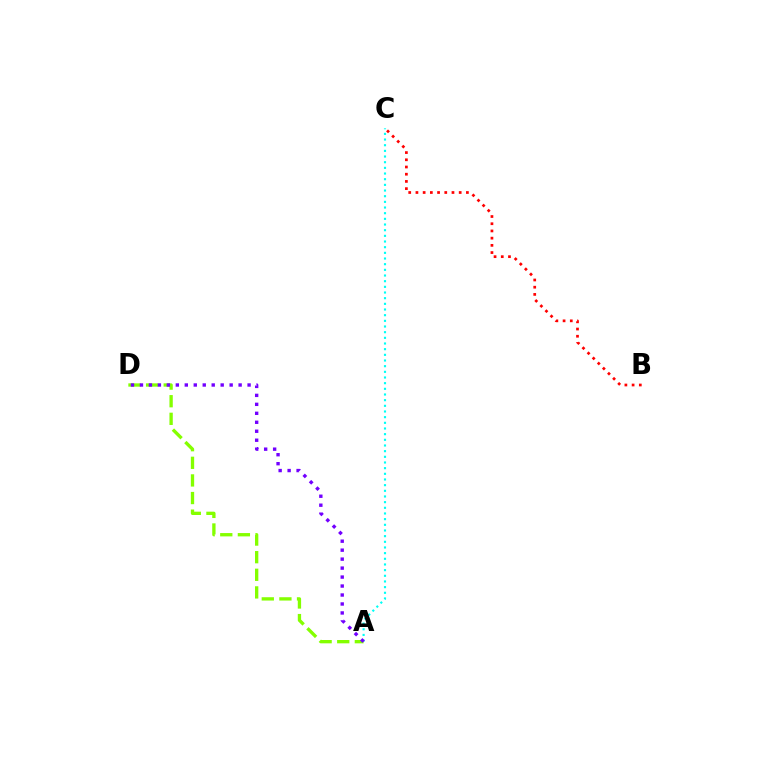{('A', 'C'): [{'color': '#00fff6', 'line_style': 'dotted', 'thickness': 1.54}], ('A', 'D'): [{'color': '#84ff00', 'line_style': 'dashed', 'thickness': 2.39}, {'color': '#7200ff', 'line_style': 'dotted', 'thickness': 2.44}], ('B', 'C'): [{'color': '#ff0000', 'line_style': 'dotted', 'thickness': 1.96}]}